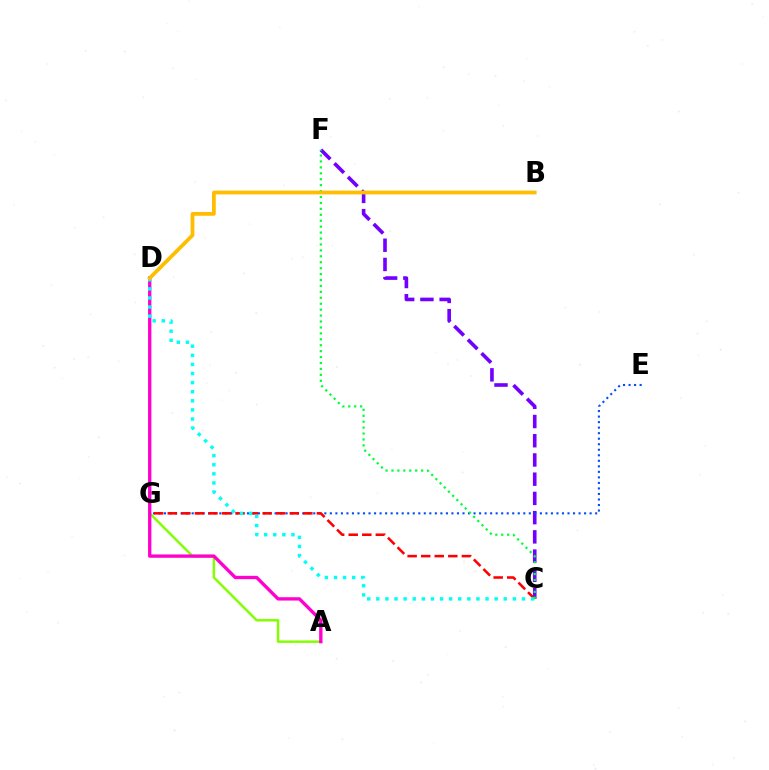{('C', 'F'): [{'color': '#7200ff', 'line_style': 'dashed', 'thickness': 2.61}, {'color': '#00ff39', 'line_style': 'dotted', 'thickness': 1.61}], ('A', 'G'): [{'color': '#84ff00', 'line_style': 'solid', 'thickness': 1.78}], ('A', 'D'): [{'color': '#ff00cf', 'line_style': 'solid', 'thickness': 2.4}], ('E', 'G'): [{'color': '#004bff', 'line_style': 'dotted', 'thickness': 1.5}], ('C', 'G'): [{'color': '#ff0000', 'line_style': 'dashed', 'thickness': 1.84}], ('C', 'D'): [{'color': '#00fff6', 'line_style': 'dotted', 'thickness': 2.47}], ('B', 'D'): [{'color': '#ffbd00', 'line_style': 'solid', 'thickness': 2.7}]}